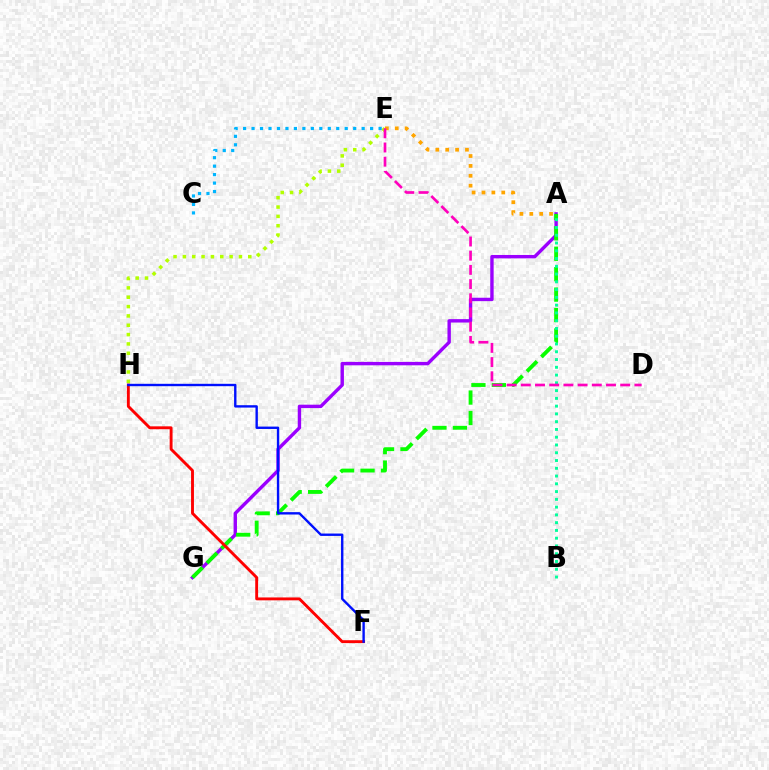{('A', 'G'): [{'color': '#9b00ff', 'line_style': 'solid', 'thickness': 2.44}, {'color': '#08ff00', 'line_style': 'dashed', 'thickness': 2.78}], ('F', 'H'): [{'color': '#ff0000', 'line_style': 'solid', 'thickness': 2.08}, {'color': '#0010ff', 'line_style': 'solid', 'thickness': 1.71}], ('E', 'H'): [{'color': '#b3ff00', 'line_style': 'dotted', 'thickness': 2.54}], ('A', 'B'): [{'color': '#00ff9d', 'line_style': 'dotted', 'thickness': 2.11}], ('A', 'E'): [{'color': '#ffa500', 'line_style': 'dotted', 'thickness': 2.69}], ('D', 'E'): [{'color': '#ff00bd', 'line_style': 'dashed', 'thickness': 1.93}], ('C', 'E'): [{'color': '#00b5ff', 'line_style': 'dotted', 'thickness': 2.3}]}